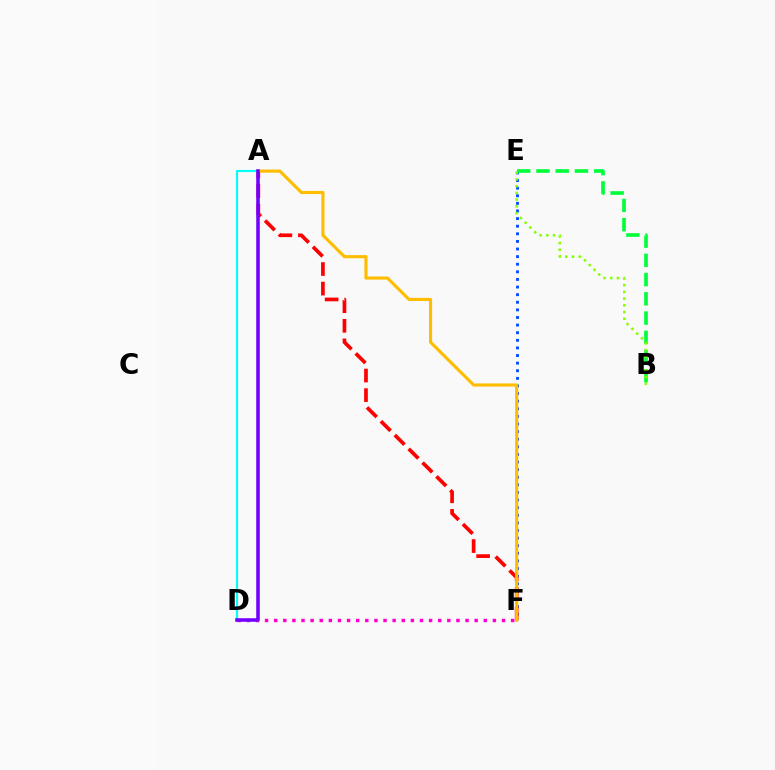{('E', 'F'): [{'color': '#004bff', 'line_style': 'dotted', 'thickness': 2.07}], ('B', 'E'): [{'color': '#00ff39', 'line_style': 'dashed', 'thickness': 2.61}, {'color': '#84ff00', 'line_style': 'dotted', 'thickness': 1.83}], ('A', 'F'): [{'color': '#ff0000', 'line_style': 'dashed', 'thickness': 2.66}, {'color': '#ffbd00', 'line_style': 'solid', 'thickness': 2.25}], ('D', 'F'): [{'color': '#ff00cf', 'line_style': 'dotted', 'thickness': 2.48}], ('A', 'D'): [{'color': '#00fff6', 'line_style': 'solid', 'thickness': 1.55}, {'color': '#7200ff', 'line_style': 'solid', 'thickness': 2.56}]}